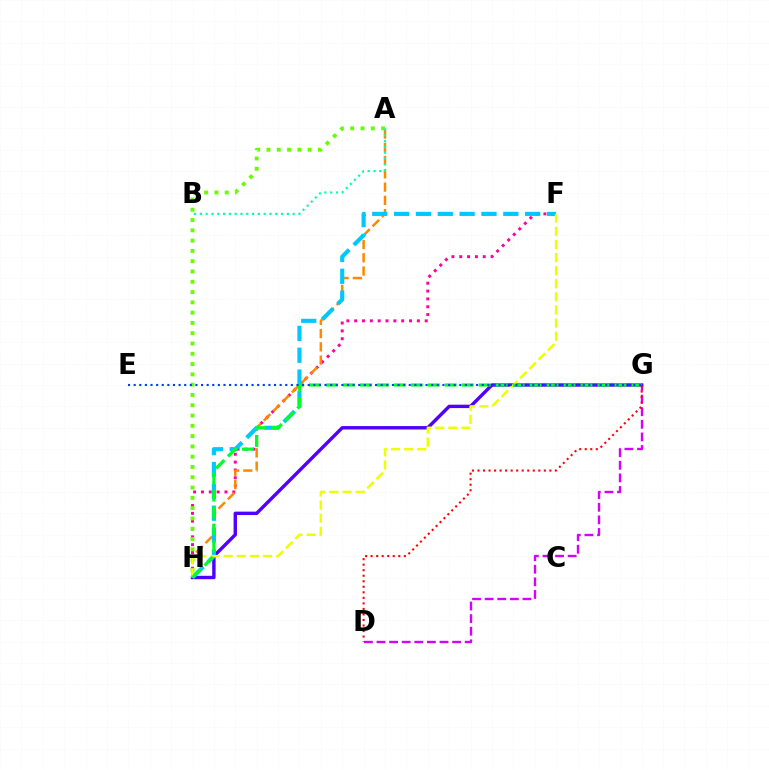{('F', 'H'): [{'color': '#ff00a0', 'line_style': 'dotted', 'thickness': 2.13}, {'color': '#00c7ff', 'line_style': 'dashed', 'thickness': 2.97}, {'color': '#eeff00', 'line_style': 'dashed', 'thickness': 1.78}], ('A', 'H'): [{'color': '#66ff00', 'line_style': 'dotted', 'thickness': 2.8}, {'color': '#ff8800', 'line_style': 'dashed', 'thickness': 1.8}], ('D', 'G'): [{'color': '#d600ff', 'line_style': 'dashed', 'thickness': 1.71}, {'color': '#ff0000', 'line_style': 'dotted', 'thickness': 1.5}], ('A', 'B'): [{'color': '#00ffaf', 'line_style': 'dotted', 'thickness': 1.58}], ('G', 'H'): [{'color': '#4f00ff', 'line_style': 'solid', 'thickness': 2.45}, {'color': '#00ff27', 'line_style': 'dashed', 'thickness': 2.31}], ('E', 'G'): [{'color': '#003fff', 'line_style': 'dotted', 'thickness': 1.53}]}